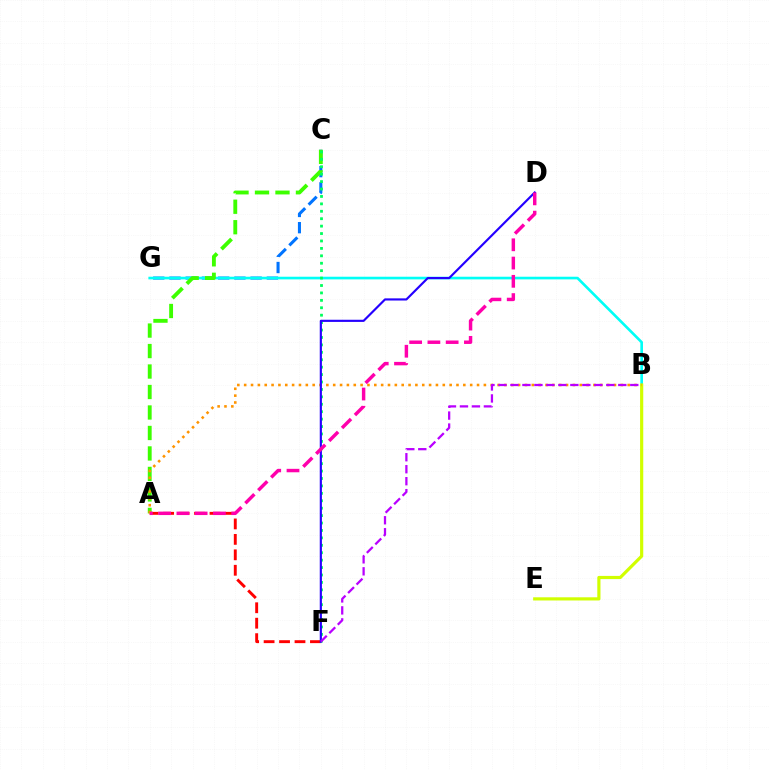{('C', 'G'): [{'color': '#0074ff', 'line_style': 'dashed', 'thickness': 2.2}], ('B', 'G'): [{'color': '#00fff6', 'line_style': 'solid', 'thickness': 1.91}], ('B', 'E'): [{'color': '#d1ff00', 'line_style': 'solid', 'thickness': 2.29}], ('A', 'F'): [{'color': '#ff0000', 'line_style': 'dashed', 'thickness': 2.1}], ('A', 'C'): [{'color': '#3dff00', 'line_style': 'dashed', 'thickness': 2.78}], ('A', 'B'): [{'color': '#ff9400', 'line_style': 'dotted', 'thickness': 1.86}], ('C', 'F'): [{'color': '#00ff5c', 'line_style': 'dotted', 'thickness': 2.02}], ('D', 'F'): [{'color': '#2500ff', 'line_style': 'solid', 'thickness': 1.56}], ('B', 'F'): [{'color': '#b900ff', 'line_style': 'dashed', 'thickness': 1.63}], ('A', 'D'): [{'color': '#ff00ac', 'line_style': 'dashed', 'thickness': 2.48}]}